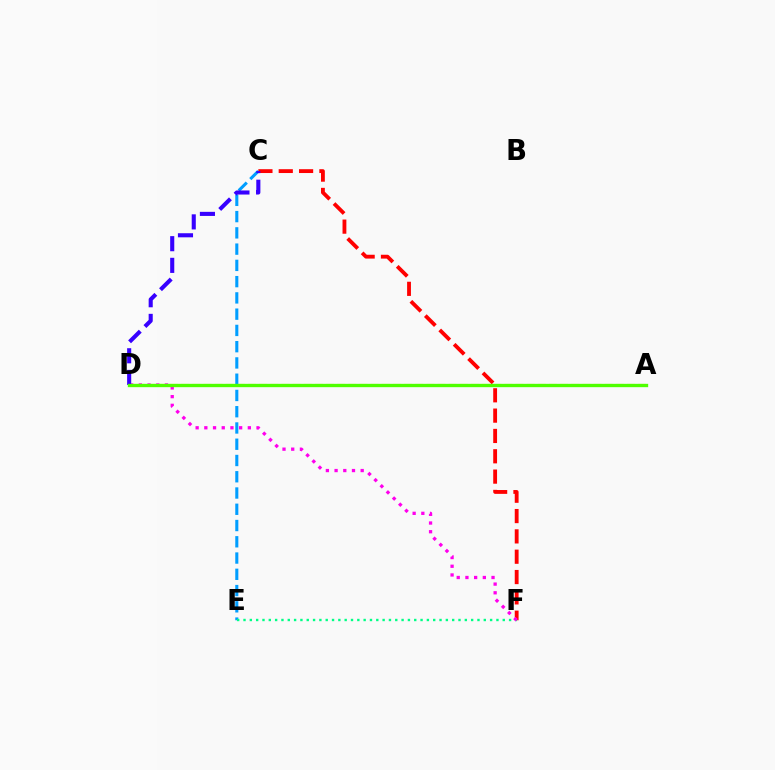{('A', 'D'): [{'color': '#ffd500', 'line_style': 'dashed', 'thickness': 1.51}, {'color': '#4fff00', 'line_style': 'solid', 'thickness': 2.41}], ('C', 'F'): [{'color': '#ff0000', 'line_style': 'dashed', 'thickness': 2.76}], ('C', 'E'): [{'color': '#009eff', 'line_style': 'dashed', 'thickness': 2.21}], ('E', 'F'): [{'color': '#00ff86', 'line_style': 'dotted', 'thickness': 1.72}], ('D', 'F'): [{'color': '#ff00ed', 'line_style': 'dotted', 'thickness': 2.36}], ('C', 'D'): [{'color': '#3700ff', 'line_style': 'dashed', 'thickness': 2.94}]}